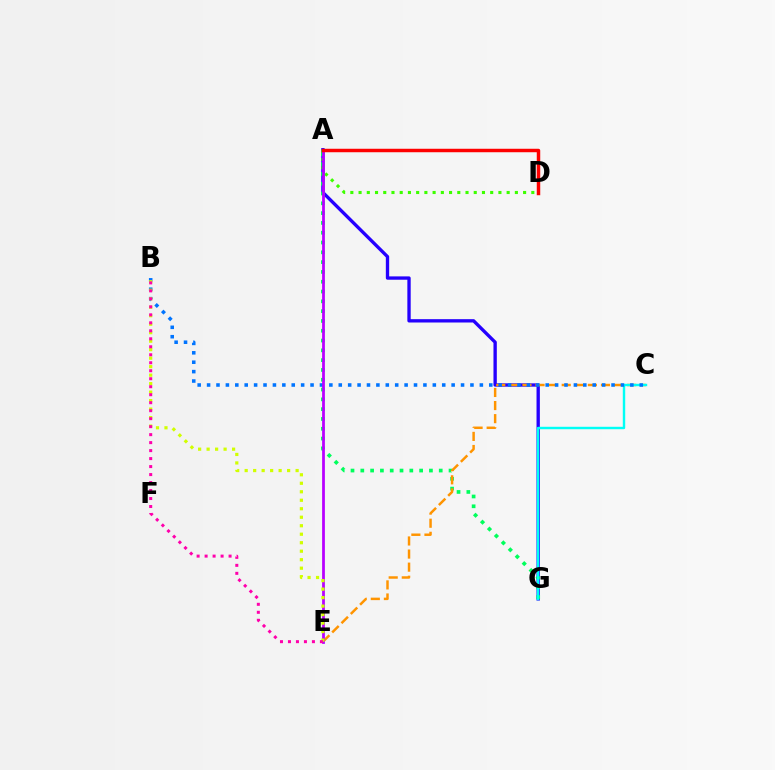{('A', 'G'): [{'color': '#2500ff', 'line_style': 'solid', 'thickness': 2.4}, {'color': '#00ff5c', 'line_style': 'dotted', 'thickness': 2.66}], ('C', 'E'): [{'color': '#ff9400', 'line_style': 'dashed', 'thickness': 1.78}], ('C', 'G'): [{'color': '#00fff6', 'line_style': 'solid', 'thickness': 1.74}], ('A', 'D'): [{'color': '#3dff00', 'line_style': 'dotted', 'thickness': 2.24}, {'color': '#ff0000', 'line_style': 'solid', 'thickness': 2.5}], ('B', 'C'): [{'color': '#0074ff', 'line_style': 'dotted', 'thickness': 2.56}], ('A', 'E'): [{'color': '#b900ff', 'line_style': 'solid', 'thickness': 1.99}], ('B', 'E'): [{'color': '#d1ff00', 'line_style': 'dotted', 'thickness': 2.31}, {'color': '#ff00ac', 'line_style': 'dotted', 'thickness': 2.17}]}